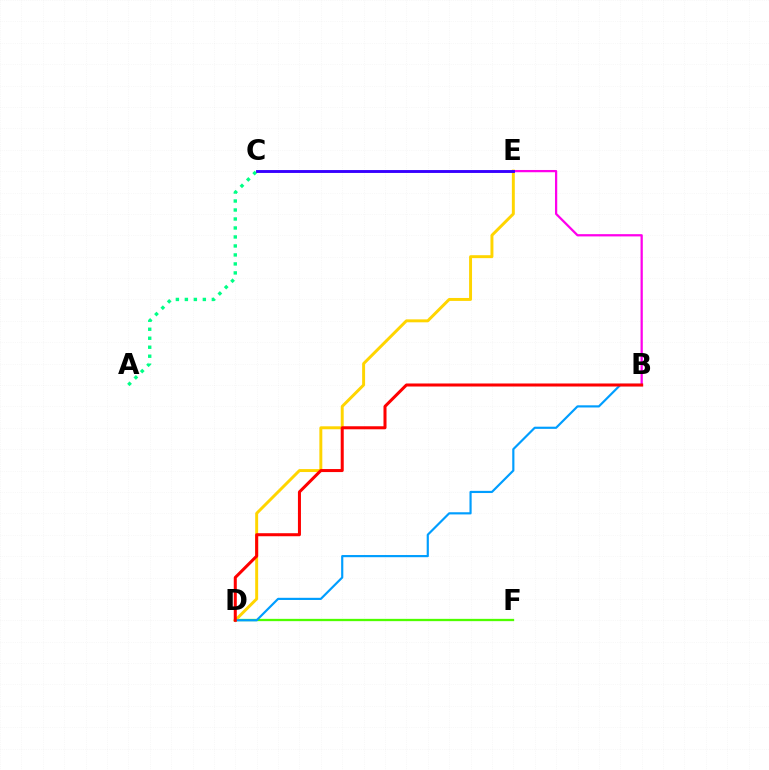{('D', 'F'): [{'color': '#4fff00', 'line_style': 'solid', 'thickness': 1.65}], ('D', 'E'): [{'color': '#ffd500', 'line_style': 'solid', 'thickness': 2.12}], ('A', 'C'): [{'color': '#00ff86', 'line_style': 'dotted', 'thickness': 2.44}], ('B', 'E'): [{'color': '#ff00ed', 'line_style': 'solid', 'thickness': 1.62}], ('B', 'D'): [{'color': '#009eff', 'line_style': 'solid', 'thickness': 1.56}, {'color': '#ff0000', 'line_style': 'solid', 'thickness': 2.18}], ('C', 'E'): [{'color': '#3700ff', 'line_style': 'solid', 'thickness': 2.08}]}